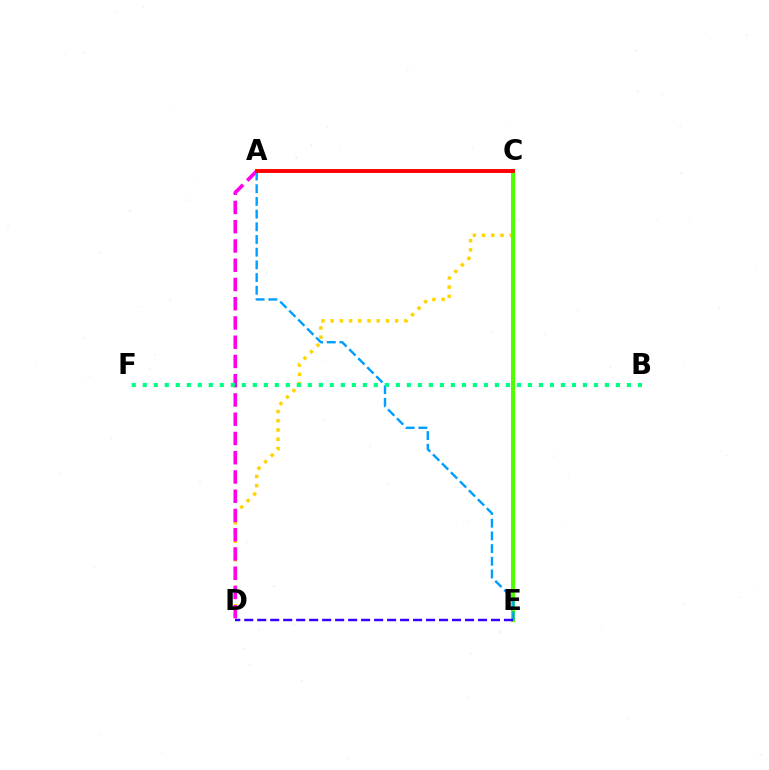{('C', 'D'): [{'color': '#ffd500', 'line_style': 'dotted', 'thickness': 2.5}], ('A', 'D'): [{'color': '#ff00ed', 'line_style': 'dashed', 'thickness': 2.62}], ('C', 'E'): [{'color': '#4fff00', 'line_style': 'solid', 'thickness': 2.92}], ('A', 'E'): [{'color': '#009eff', 'line_style': 'dashed', 'thickness': 1.72}], ('A', 'C'): [{'color': '#ff0000', 'line_style': 'solid', 'thickness': 2.81}], ('D', 'E'): [{'color': '#3700ff', 'line_style': 'dashed', 'thickness': 1.76}], ('B', 'F'): [{'color': '#00ff86', 'line_style': 'dotted', 'thickness': 2.99}]}